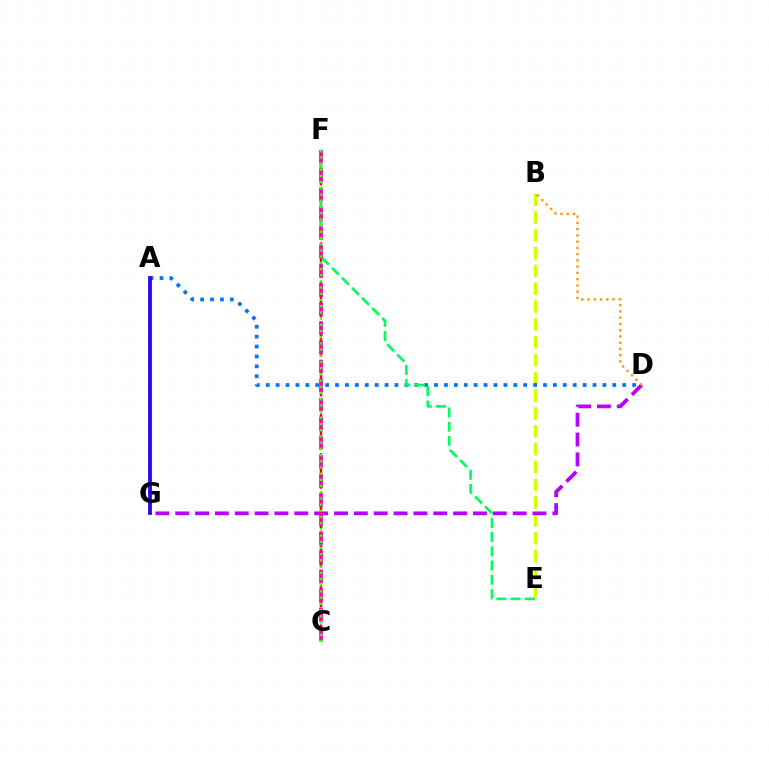{('B', 'E'): [{'color': '#d1ff00', 'line_style': 'dashed', 'thickness': 2.42}], ('C', 'F'): [{'color': '#00fff6', 'line_style': 'dotted', 'thickness': 2.61}, {'color': '#ff0000', 'line_style': 'dashed', 'thickness': 1.79}, {'color': '#ff00ac', 'line_style': 'dashed', 'thickness': 2.59}, {'color': '#3dff00', 'line_style': 'dotted', 'thickness': 1.68}], ('A', 'D'): [{'color': '#0074ff', 'line_style': 'dotted', 'thickness': 2.69}], ('D', 'G'): [{'color': '#b900ff', 'line_style': 'dashed', 'thickness': 2.7}], ('A', 'G'): [{'color': '#2500ff', 'line_style': 'solid', 'thickness': 2.7}], ('B', 'D'): [{'color': '#ff9400', 'line_style': 'dotted', 'thickness': 1.7}], ('E', 'F'): [{'color': '#00ff5c', 'line_style': 'dashed', 'thickness': 1.93}]}